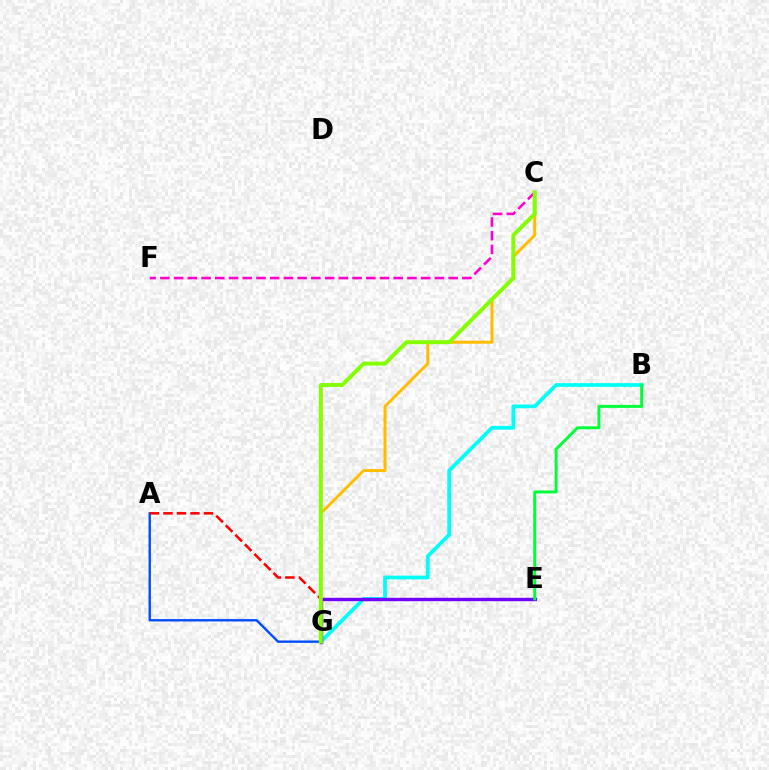{('B', 'G'): [{'color': '#00fff6', 'line_style': 'solid', 'thickness': 2.7}], ('C', 'G'): [{'color': '#ffbd00', 'line_style': 'solid', 'thickness': 2.13}, {'color': '#84ff00', 'line_style': 'solid', 'thickness': 2.85}], ('A', 'G'): [{'color': '#004bff', 'line_style': 'solid', 'thickness': 1.71}, {'color': '#ff0000', 'line_style': 'dashed', 'thickness': 1.83}], ('C', 'F'): [{'color': '#ff00cf', 'line_style': 'dashed', 'thickness': 1.86}], ('E', 'G'): [{'color': '#7200ff', 'line_style': 'solid', 'thickness': 2.43}], ('B', 'E'): [{'color': '#00ff39', 'line_style': 'solid', 'thickness': 2.12}]}